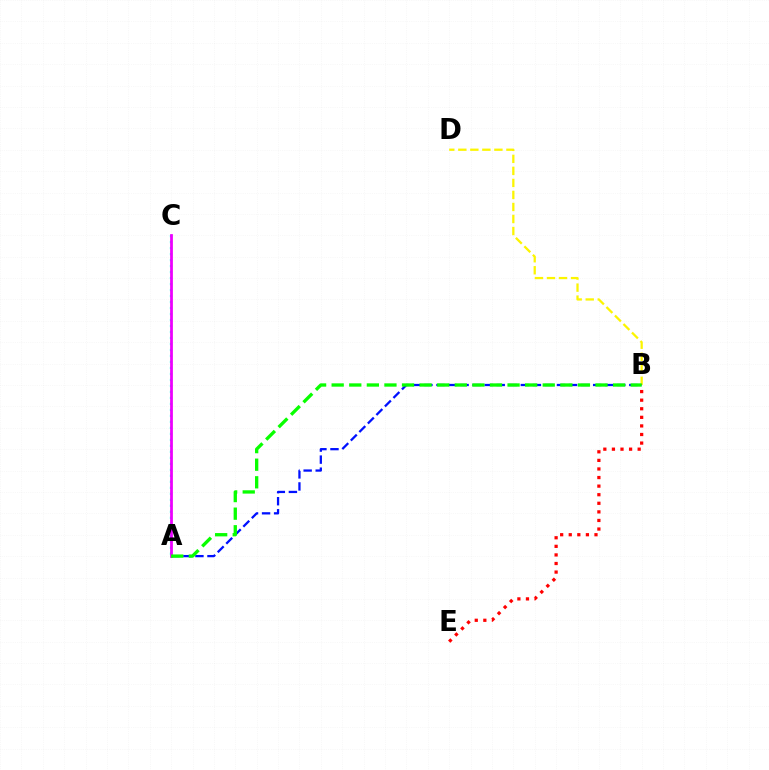{('B', 'D'): [{'color': '#fcf500', 'line_style': 'dashed', 'thickness': 1.63}], ('A', 'B'): [{'color': '#0010ff', 'line_style': 'dashed', 'thickness': 1.64}, {'color': '#08ff00', 'line_style': 'dashed', 'thickness': 2.39}], ('A', 'C'): [{'color': '#00fff6', 'line_style': 'dotted', 'thickness': 1.63}, {'color': '#ee00ff', 'line_style': 'solid', 'thickness': 1.99}], ('B', 'E'): [{'color': '#ff0000', 'line_style': 'dotted', 'thickness': 2.33}]}